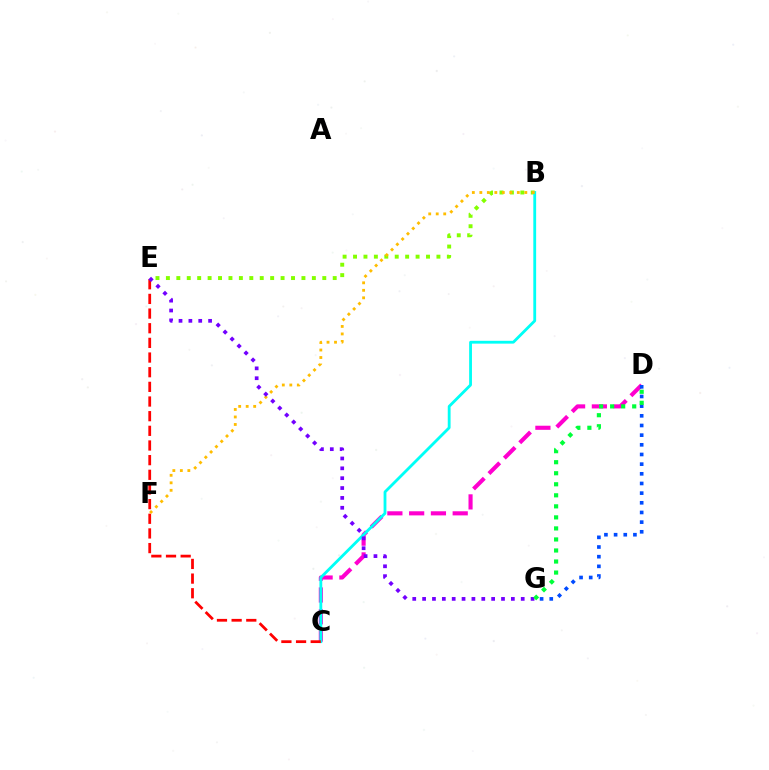{('B', 'E'): [{'color': '#84ff00', 'line_style': 'dotted', 'thickness': 2.83}], ('C', 'D'): [{'color': '#ff00cf', 'line_style': 'dashed', 'thickness': 2.96}], ('B', 'C'): [{'color': '#00fff6', 'line_style': 'solid', 'thickness': 2.03}], ('C', 'E'): [{'color': '#ff0000', 'line_style': 'dashed', 'thickness': 1.99}], ('B', 'F'): [{'color': '#ffbd00', 'line_style': 'dotted', 'thickness': 2.04}], ('D', 'G'): [{'color': '#004bff', 'line_style': 'dotted', 'thickness': 2.63}, {'color': '#00ff39', 'line_style': 'dotted', 'thickness': 3.0}], ('E', 'G'): [{'color': '#7200ff', 'line_style': 'dotted', 'thickness': 2.68}]}